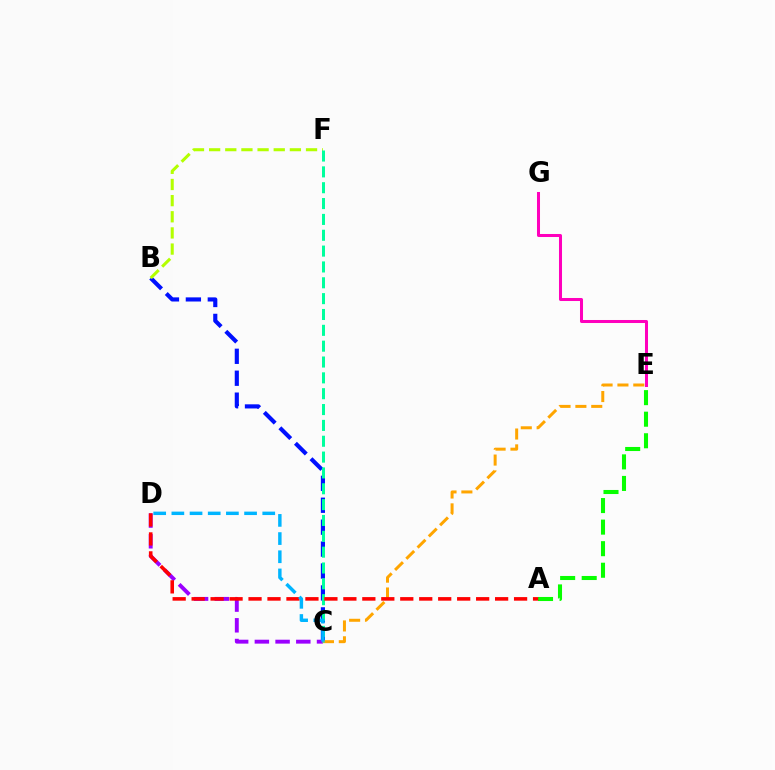{('B', 'C'): [{'color': '#0010ff', 'line_style': 'dashed', 'thickness': 2.98}], ('C', 'D'): [{'color': '#9b00ff', 'line_style': 'dashed', 'thickness': 2.81}, {'color': '#00b5ff', 'line_style': 'dashed', 'thickness': 2.47}], ('C', 'E'): [{'color': '#ffa500', 'line_style': 'dashed', 'thickness': 2.15}], ('A', 'E'): [{'color': '#08ff00', 'line_style': 'dashed', 'thickness': 2.93}], ('B', 'F'): [{'color': '#b3ff00', 'line_style': 'dashed', 'thickness': 2.19}], ('E', 'G'): [{'color': '#ff00bd', 'line_style': 'solid', 'thickness': 2.18}], ('C', 'F'): [{'color': '#00ff9d', 'line_style': 'dashed', 'thickness': 2.15}], ('A', 'D'): [{'color': '#ff0000', 'line_style': 'dashed', 'thickness': 2.58}]}